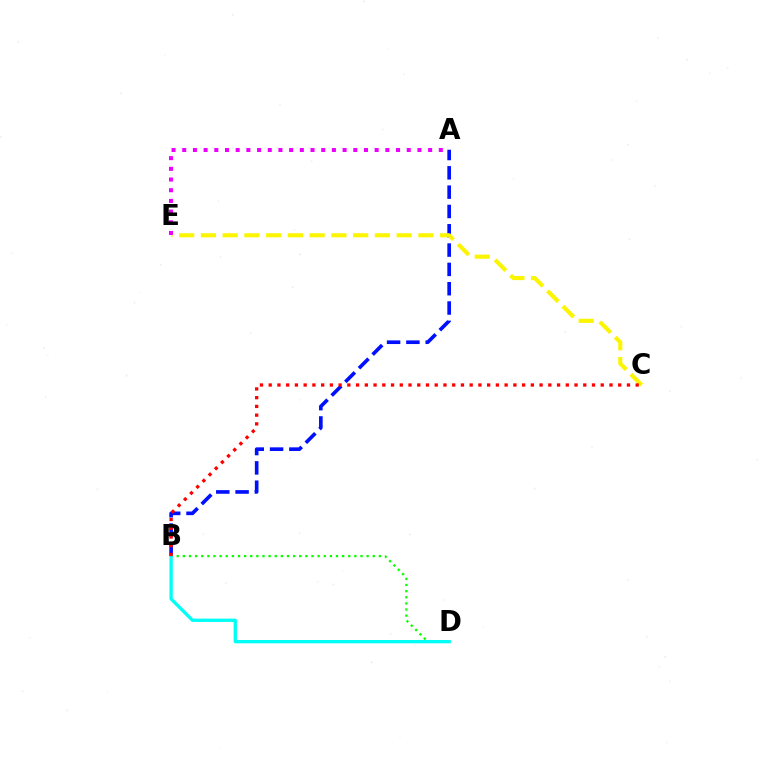{('A', 'B'): [{'color': '#0010ff', 'line_style': 'dashed', 'thickness': 2.62}], ('C', 'E'): [{'color': '#fcf500', 'line_style': 'dashed', 'thickness': 2.95}], ('B', 'D'): [{'color': '#08ff00', 'line_style': 'dotted', 'thickness': 1.66}, {'color': '#00fff6', 'line_style': 'solid', 'thickness': 2.38}], ('A', 'E'): [{'color': '#ee00ff', 'line_style': 'dotted', 'thickness': 2.9}], ('B', 'C'): [{'color': '#ff0000', 'line_style': 'dotted', 'thickness': 2.37}]}